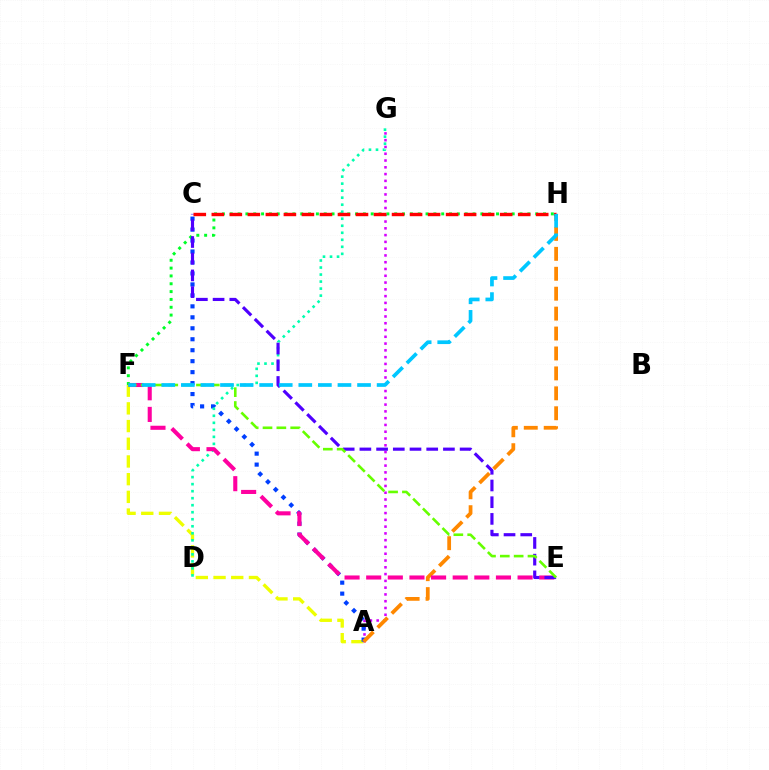{('A', 'F'): [{'color': '#eeff00', 'line_style': 'dashed', 'thickness': 2.4}], ('A', 'G'): [{'color': '#d600ff', 'line_style': 'dotted', 'thickness': 1.84}], ('F', 'H'): [{'color': '#00ff27', 'line_style': 'dotted', 'thickness': 2.13}, {'color': '#00c7ff', 'line_style': 'dashed', 'thickness': 2.66}], ('A', 'C'): [{'color': '#003fff', 'line_style': 'dotted', 'thickness': 2.98}], ('A', 'H'): [{'color': '#ff8800', 'line_style': 'dashed', 'thickness': 2.71}], ('D', 'G'): [{'color': '#00ffaf', 'line_style': 'dotted', 'thickness': 1.91}], ('E', 'F'): [{'color': '#ff00a0', 'line_style': 'dashed', 'thickness': 2.94}, {'color': '#66ff00', 'line_style': 'dashed', 'thickness': 1.88}], ('C', 'E'): [{'color': '#4f00ff', 'line_style': 'dashed', 'thickness': 2.27}], ('C', 'H'): [{'color': '#ff0000', 'line_style': 'dashed', 'thickness': 2.45}]}